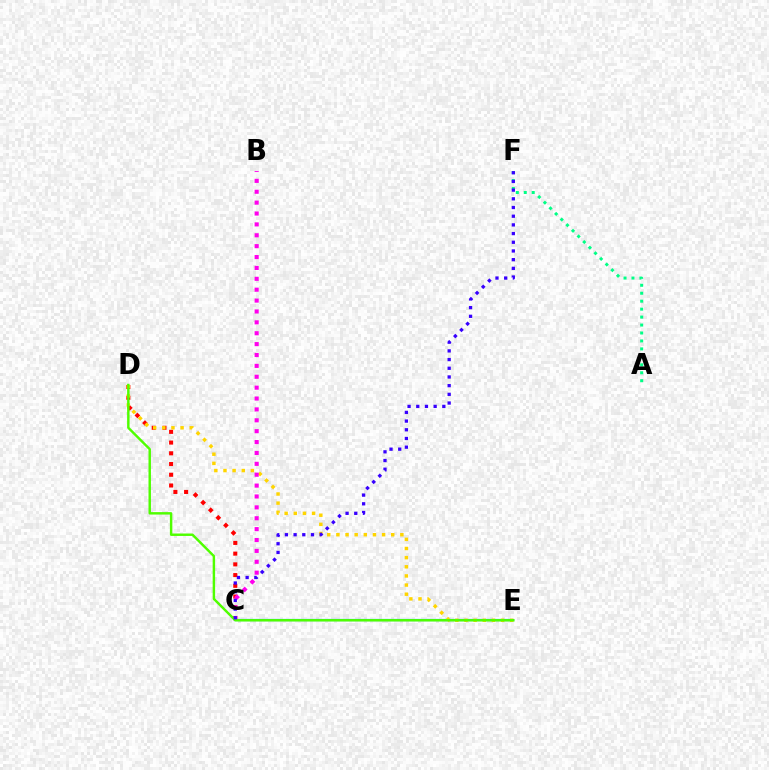{('C', 'D'): [{'color': '#ff0000', 'line_style': 'dotted', 'thickness': 2.91}], ('C', 'E'): [{'color': '#009eff', 'line_style': 'solid', 'thickness': 1.58}], ('A', 'F'): [{'color': '#00ff86', 'line_style': 'dotted', 'thickness': 2.16}], ('D', 'E'): [{'color': '#ffd500', 'line_style': 'dotted', 'thickness': 2.48}, {'color': '#4fff00', 'line_style': 'solid', 'thickness': 1.76}], ('B', 'C'): [{'color': '#ff00ed', 'line_style': 'dotted', 'thickness': 2.96}], ('C', 'F'): [{'color': '#3700ff', 'line_style': 'dotted', 'thickness': 2.36}]}